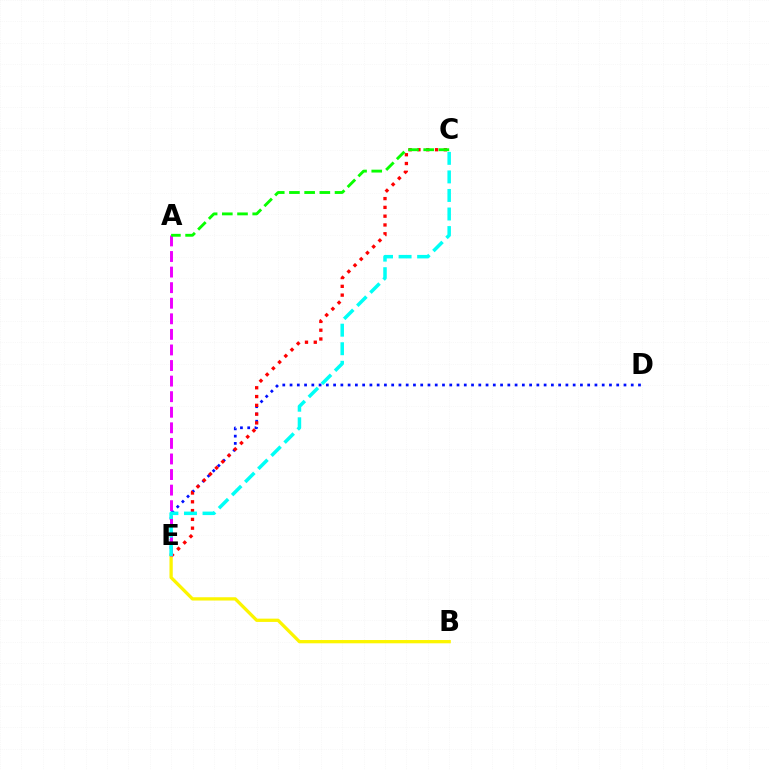{('D', 'E'): [{'color': '#0010ff', 'line_style': 'dotted', 'thickness': 1.97}], ('C', 'E'): [{'color': '#ff0000', 'line_style': 'dotted', 'thickness': 2.39}, {'color': '#00fff6', 'line_style': 'dashed', 'thickness': 2.52}], ('B', 'E'): [{'color': '#fcf500', 'line_style': 'solid', 'thickness': 2.36}], ('A', 'E'): [{'color': '#ee00ff', 'line_style': 'dashed', 'thickness': 2.12}], ('A', 'C'): [{'color': '#08ff00', 'line_style': 'dashed', 'thickness': 2.06}]}